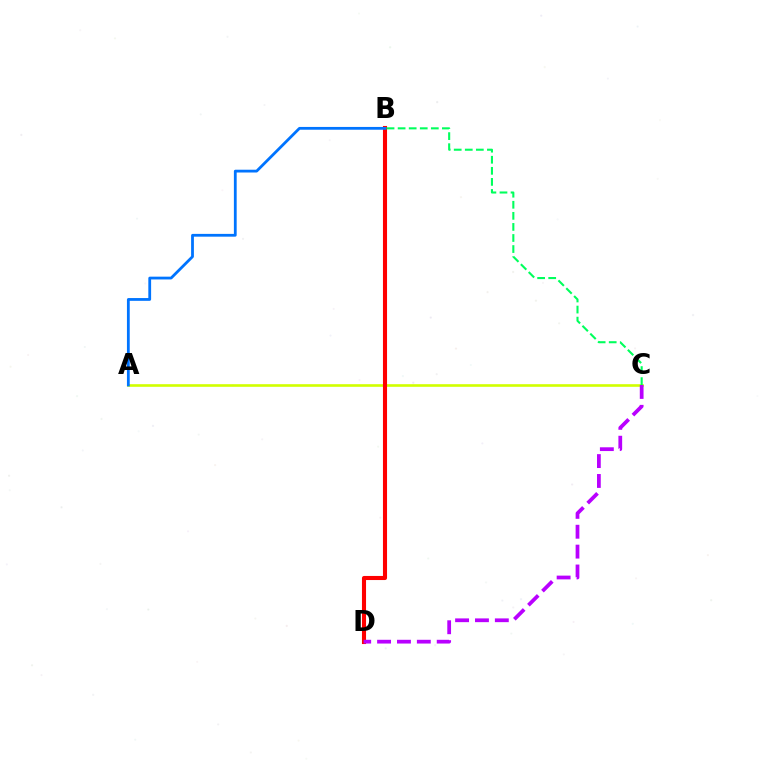{('A', 'C'): [{'color': '#d1ff00', 'line_style': 'solid', 'thickness': 1.89}], ('B', 'D'): [{'color': '#ff0000', 'line_style': 'solid', 'thickness': 2.94}], ('A', 'B'): [{'color': '#0074ff', 'line_style': 'solid', 'thickness': 2.01}], ('C', 'D'): [{'color': '#b900ff', 'line_style': 'dashed', 'thickness': 2.7}], ('B', 'C'): [{'color': '#00ff5c', 'line_style': 'dashed', 'thickness': 1.5}]}